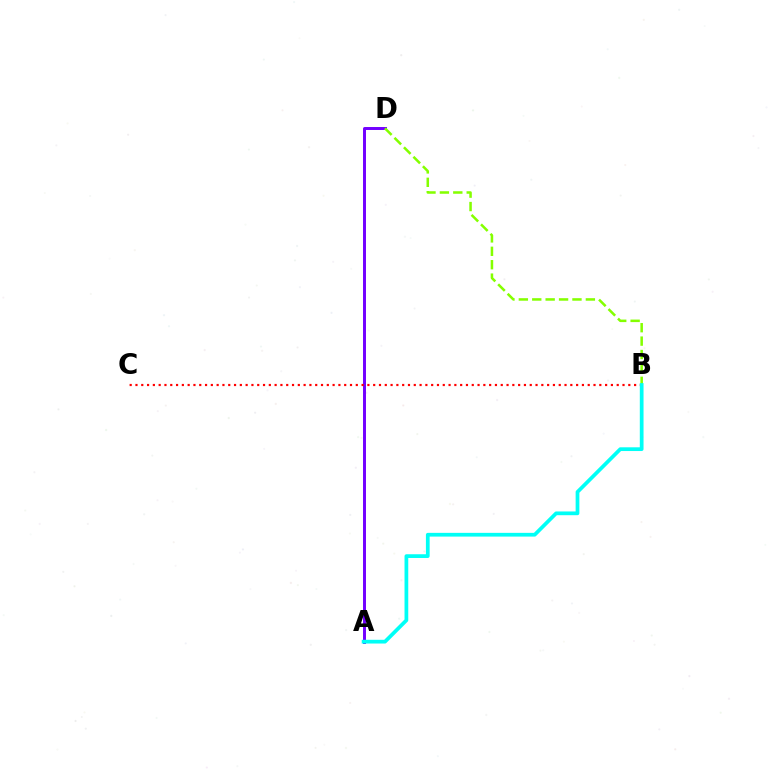{('A', 'D'): [{'color': '#7200ff', 'line_style': 'solid', 'thickness': 2.13}], ('B', 'C'): [{'color': '#ff0000', 'line_style': 'dotted', 'thickness': 1.58}], ('B', 'D'): [{'color': '#84ff00', 'line_style': 'dashed', 'thickness': 1.82}], ('A', 'B'): [{'color': '#00fff6', 'line_style': 'solid', 'thickness': 2.69}]}